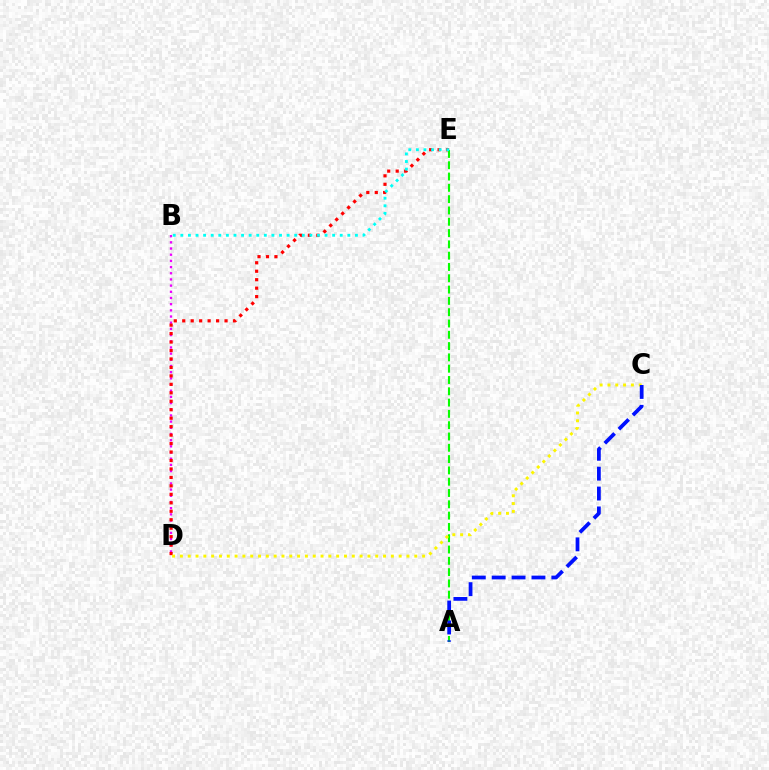{('B', 'D'): [{'color': '#ee00ff', 'line_style': 'dotted', 'thickness': 1.68}], ('D', 'E'): [{'color': '#ff0000', 'line_style': 'dotted', 'thickness': 2.3}], ('A', 'E'): [{'color': '#08ff00', 'line_style': 'dashed', 'thickness': 1.54}], ('C', 'D'): [{'color': '#fcf500', 'line_style': 'dotted', 'thickness': 2.12}], ('B', 'E'): [{'color': '#00fff6', 'line_style': 'dotted', 'thickness': 2.06}], ('A', 'C'): [{'color': '#0010ff', 'line_style': 'dashed', 'thickness': 2.7}]}